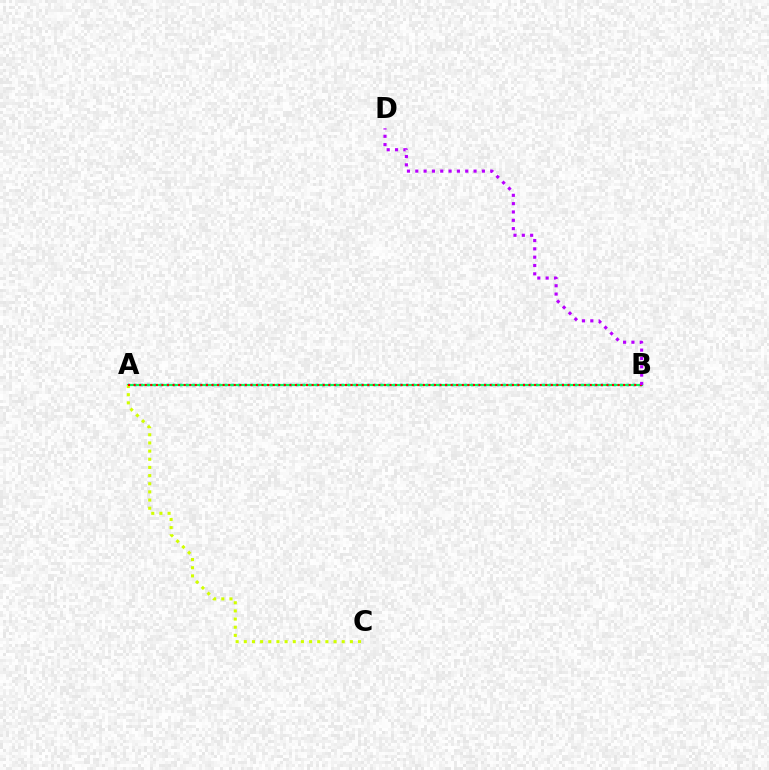{('A', 'B'): [{'color': '#0074ff', 'line_style': 'dotted', 'thickness': 1.76}, {'color': '#00ff5c', 'line_style': 'solid', 'thickness': 1.59}, {'color': '#ff0000', 'line_style': 'dotted', 'thickness': 1.51}], ('A', 'C'): [{'color': '#d1ff00', 'line_style': 'dotted', 'thickness': 2.22}], ('B', 'D'): [{'color': '#b900ff', 'line_style': 'dotted', 'thickness': 2.26}]}